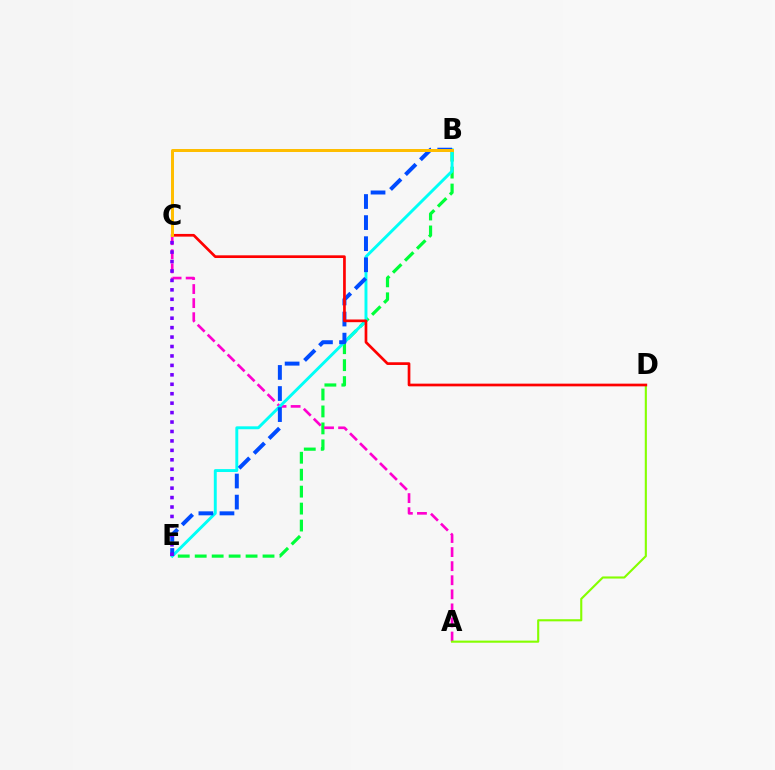{('B', 'E'): [{'color': '#00ff39', 'line_style': 'dashed', 'thickness': 2.3}, {'color': '#00fff6', 'line_style': 'solid', 'thickness': 2.1}, {'color': '#004bff', 'line_style': 'dashed', 'thickness': 2.86}], ('A', 'C'): [{'color': '#ff00cf', 'line_style': 'dashed', 'thickness': 1.91}], ('A', 'D'): [{'color': '#84ff00', 'line_style': 'solid', 'thickness': 1.52}], ('C', 'D'): [{'color': '#ff0000', 'line_style': 'solid', 'thickness': 1.94}], ('B', 'C'): [{'color': '#ffbd00', 'line_style': 'solid', 'thickness': 2.15}], ('C', 'E'): [{'color': '#7200ff', 'line_style': 'dotted', 'thickness': 2.57}]}